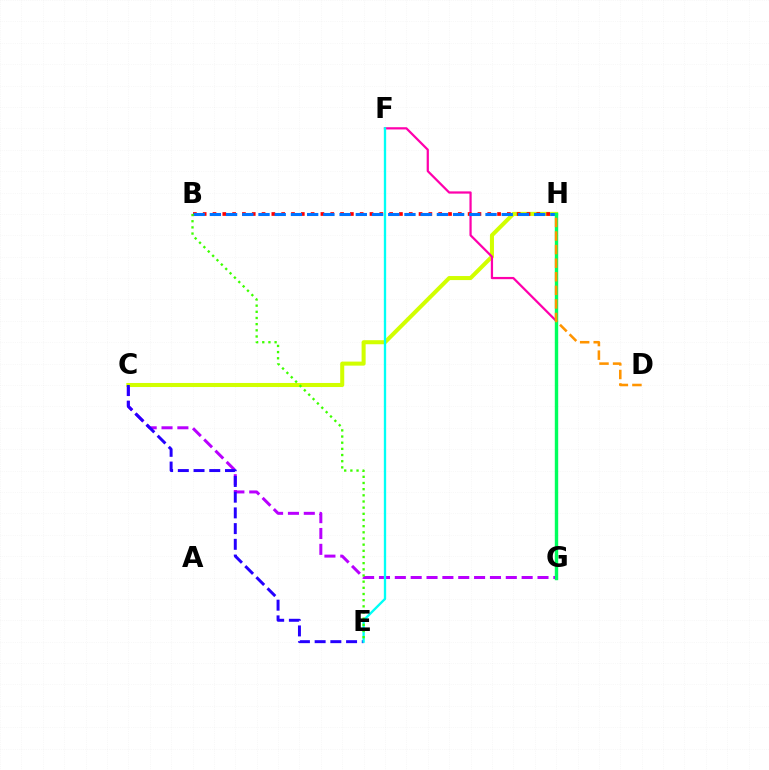{('C', 'G'): [{'color': '#b900ff', 'line_style': 'dashed', 'thickness': 2.15}], ('C', 'H'): [{'color': '#d1ff00', 'line_style': 'solid', 'thickness': 2.91}], ('C', 'E'): [{'color': '#2500ff', 'line_style': 'dashed', 'thickness': 2.13}], ('F', 'G'): [{'color': '#ff00ac', 'line_style': 'solid', 'thickness': 1.61}], ('B', 'H'): [{'color': '#ff0000', 'line_style': 'dotted', 'thickness': 2.67}, {'color': '#0074ff', 'line_style': 'dashed', 'thickness': 2.2}], ('E', 'F'): [{'color': '#00fff6', 'line_style': 'solid', 'thickness': 1.68}], ('G', 'H'): [{'color': '#00ff5c', 'line_style': 'solid', 'thickness': 2.44}], ('D', 'H'): [{'color': '#ff9400', 'line_style': 'dashed', 'thickness': 1.84}], ('B', 'E'): [{'color': '#3dff00', 'line_style': 'dotted', 'thickness': 1.68}]}